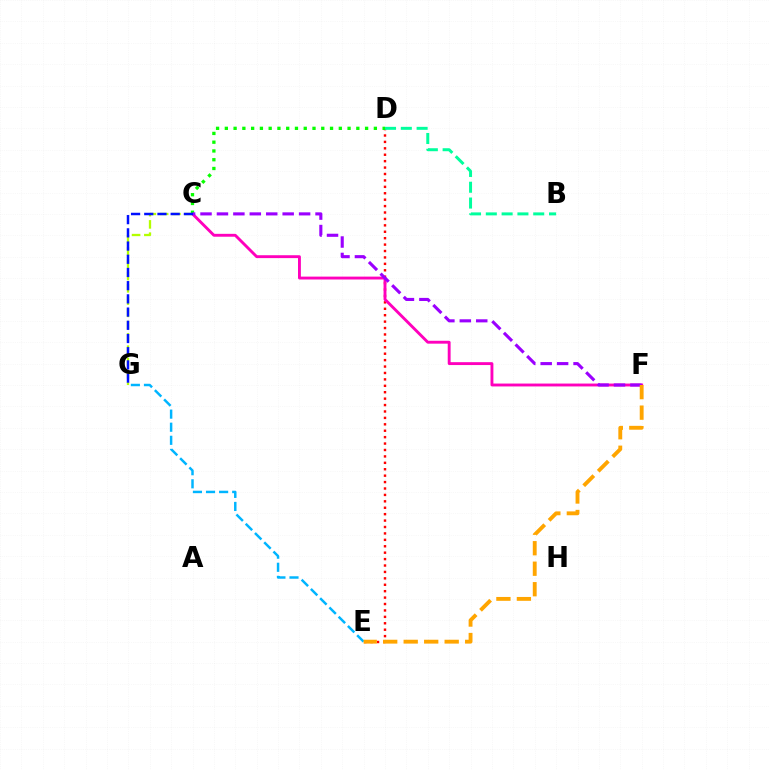{('D', 'E'): [{'color': '#ff0000', 'line_style': 'dotted', 'thickness': 1.74}], ('E', 'G'): [{'color': '#00b5ff', 'line_style': 'dashed', 'thickness': 1.78}], ('C', 'F'): [{'color': '#ff00bd', 'line_style': 'solid', 'thickness': 2.08}, {'color': '#9b00ff', 'line_style': 'dashed', 'thickness': 2.23}], ('C', 'G'): [{'color': '#b3ff00', 'line_style': 'dashed', 'thickness': 1.67}, {'color': '#0010ff', 'line_style': 'dashed', 'thickness': 1.79}], ('B', 'D'): [{'color': '#00ff9d', 'line_style': 'dashed', 'thickness': 2.15}], ('C', 'D'): [{'color': '#08ff00', 'line_style': 'dotted', 'thickness': 2.38}], ('E', 'F'): [{'color': '#ffa500', 'line_style': 'dashed', 'thickness': 2.78}]}